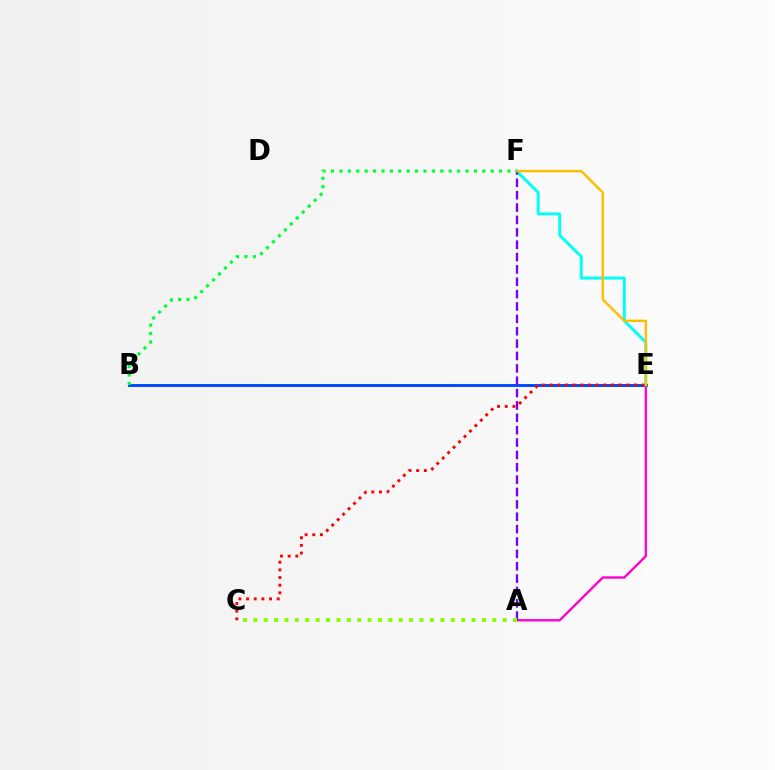{('A', 'E'): [{'color': '#ff00cf', 'line_style': 'solid', 'thickness': 1.71}], ('B', 'E'): [{'color': '#004bff', 'line_style': 'solid', 'thickness': 2.12}], ('E', 'F'): [{'color': '#00fff6', 'line_style': 'solid', 'thickness': 2.12}, {'color': '#ffbd00', 'line_style': 'solid', 'thickness': 1.73}], ('C', 'E'): [{'color': '#ff0000', 'line_style': 'dotted', 'thickness': 2.08}], ('A', 'F'): [{'color': '#7200ff', 'line_style': 'dashed', 'thickness': 1.68}], ('B', 'F'): [{'color': '#00ff39', 'line_style': 'dotted', 'thickness': 2.28}], ('A', 'C'): [{'color': '#84ff00', 'line_style': 'dotted', 'thickness': 2.82}]}